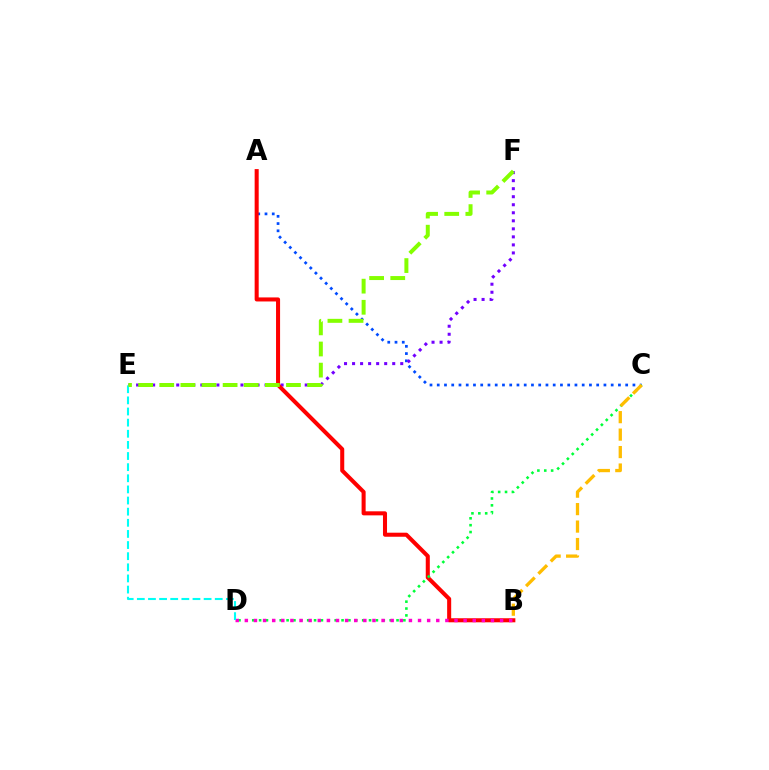{('A', 'C'): [{'color': '#004bff', 'line_style': 'dotted', 'thickness': 1.97}], ('E', 'F'): [{'color': '#7200ff', 'line_style': 'dotted', 'thickness': 2.18}, {'color': '#84ff00', 'line_style': 'dashed', 'thickness': 2.87}], ('A', 'B'): [{'color': '#ff0000', 'line_style': 'solid', 'thickness': 2.91}], ('C', 'D'): [{'color': '#00ff39', 'line_style': 'dotted', 'thickness': 1.87}], ('B', 'C'): [{'color': '#ffbd00', 'line_style': 'dashed', 'thickness': 2.37}], ('B', 'D'): [{'color': '#ff00cf', 'line_style': 'dotted', 'thickness': 2.48}], ('D', 'E'): [{'color': '#00fff6', 'line_style': 'dashed', 'thickness': 1.51}]}